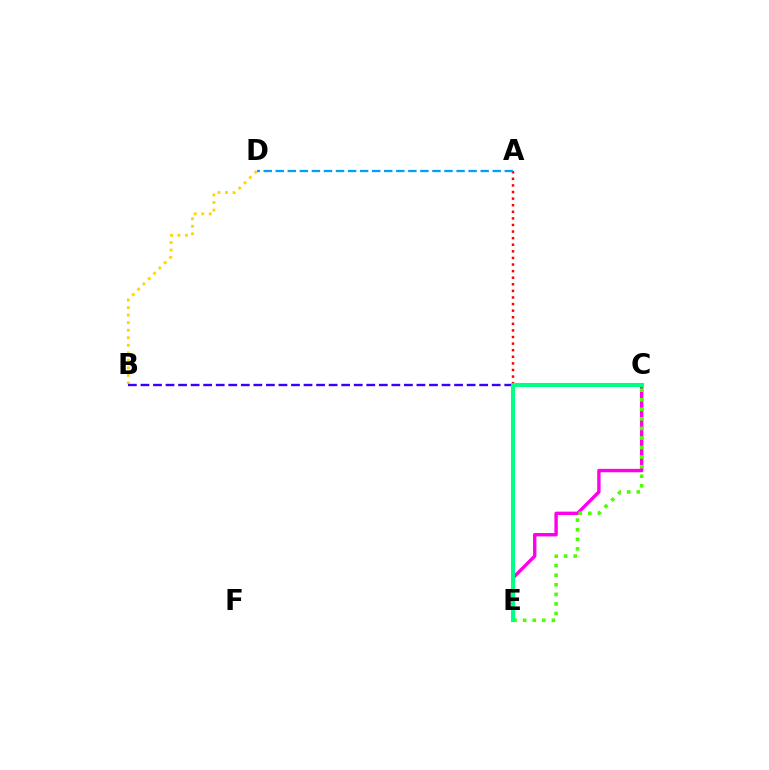{('C', 'E'): [{'color': '#ff00ed', 'line_style': 'solid', 'thickness': 2.46}, {'color': '#4fff00', 'line_style': 'dotted', 'thickness': 2.6}, {'color': '#00ff86', 'line_style': 'solid', 'thickness': 2.94}], ('A', 'E'): [{'color': '#ff0000', 'line_style': 'dotted', 'thickness': 1.79}], ('B', 'D'): [{'color': '#ffd500', 'line_style': 'dotted', 'thickness': 2.05}], ('B', 'C'): [{'color': '#3700ff', 'line_style': 'dashed', 'thickness': 1.7}], ('A', 'D'): [{'color': '#009eff', 'line_style': 'dashed', 'thickness': 1.64}]}